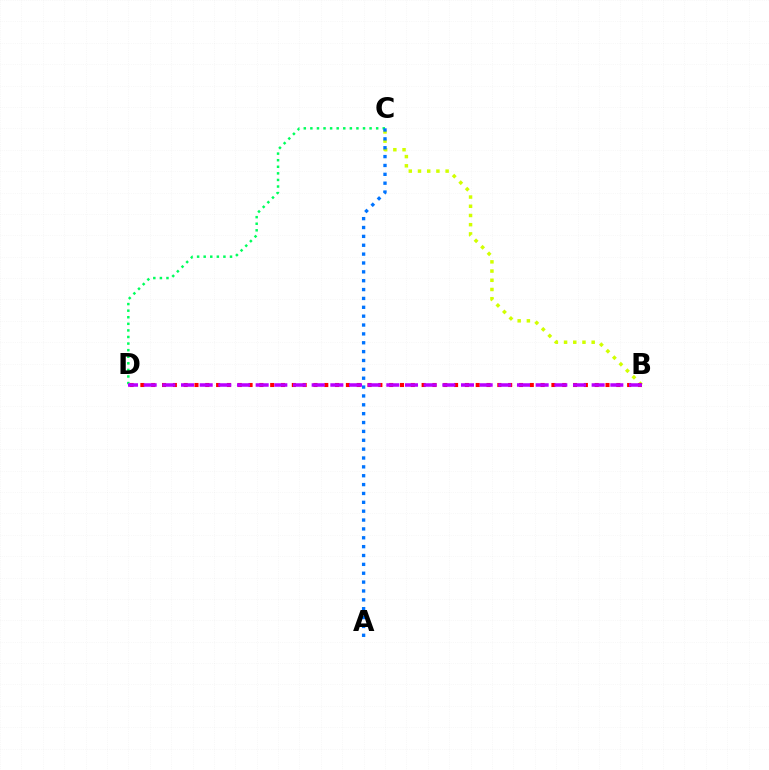{('B', 'C'): [{'color': '#d1ff00', 'line_style': 'dotted', 'thickness': 2.5}], ('B', 'D'): [{'color': '#ff0000', 'line_style': 'dotted', 'thickness': 2.94}, {'color': '#b900ff', 'line_style': 'dashed', 'thickness': 2.54}], ('C', 'D'): [{'color': '#00ff5c', 'line_style': 'dotted', 'thickness': 1.79}], ('A', 'C'): [{'color': '#0074ff', 'line_style': 'dotted', 'thickness': 2.41}]}